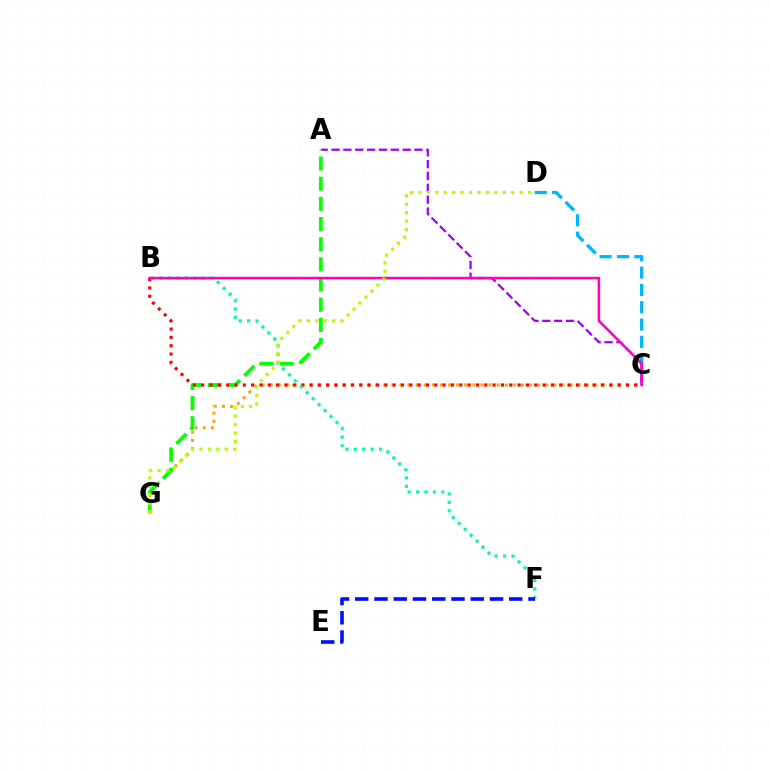{('C', 'G'): [{'color': '#ffa500', 'line_style': 'dotted', 'thickness': 2.2}], ('C', 'D'): [{'color': '#00b5ff', 'line_style': 'dashed', 'thickness': 2.35}], ('A', 'C'): [{'color': '#9b00ff', 'line_style': 'dashed', 'thickness': 1.61}], ('A', 'G'): [{'color': '#08ff00', 'line_style': 'dashed', 'thickness': 2.74}], ('B', 'C'): [{'color': '#ff0000', 'line_style': 'dotted', 'thickness': 2.26}, {'color': '#ff00bd', 'line_style': 'solid', 'thickness': 1.85}], ('B', 'F'): [{'color': '#00ff9d', 'line_style': 'dotted', 'thickness': 2.28}], ('D', 'G'): [{'color': '#b3ff00', 'line_style': 'dotted', 'thickness': 2.29}], ('E', 'F'): [{'color': '#0010ff', 'line_style': 'dashed', 'thickness': 2.62}]}